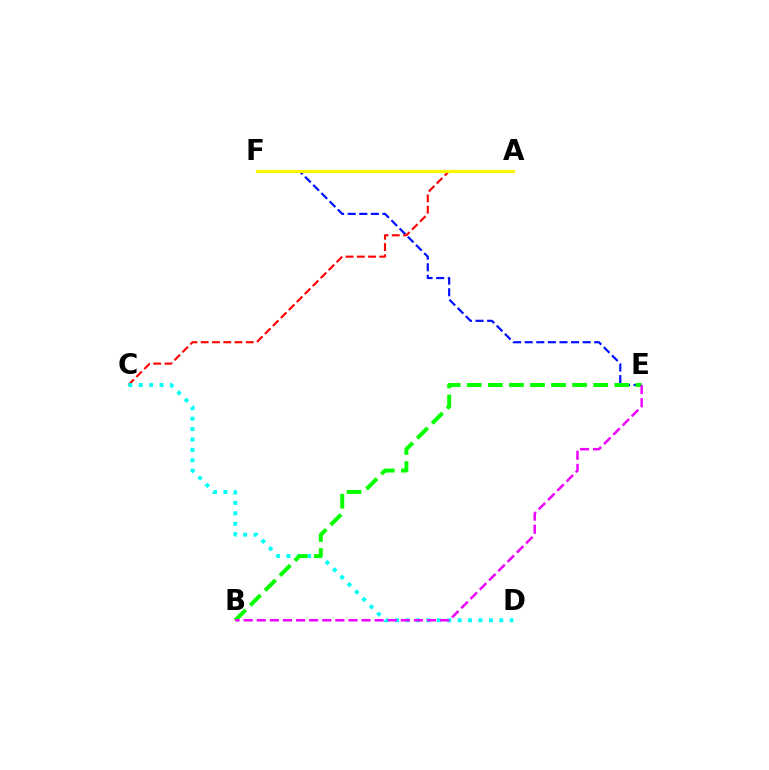{('E', 'F'): [{'color': '#0010ff', 'line_style': 'dashed', 'thickness': 1.58}], ('A', 'C'): [{'color': '#ff0000', 'line_style': 'dashed', 'thickness': 1.53}], ('C', 'D'): [{'color': '#00fff6', 'line_style': 'dotted', 'thickness': 2.83}], ('A', 'F'): [{'color': '#fcf500', 'line_style': 'solid', 'thickness': 2.24}], ('B', 'E'): [{'color': '#08ff00', 'line_style': 'dashed', 'thickness': 2.86}, {'color': '#ee00ff', 'line_style': 'dashed', 'thickness': 1.78}]}